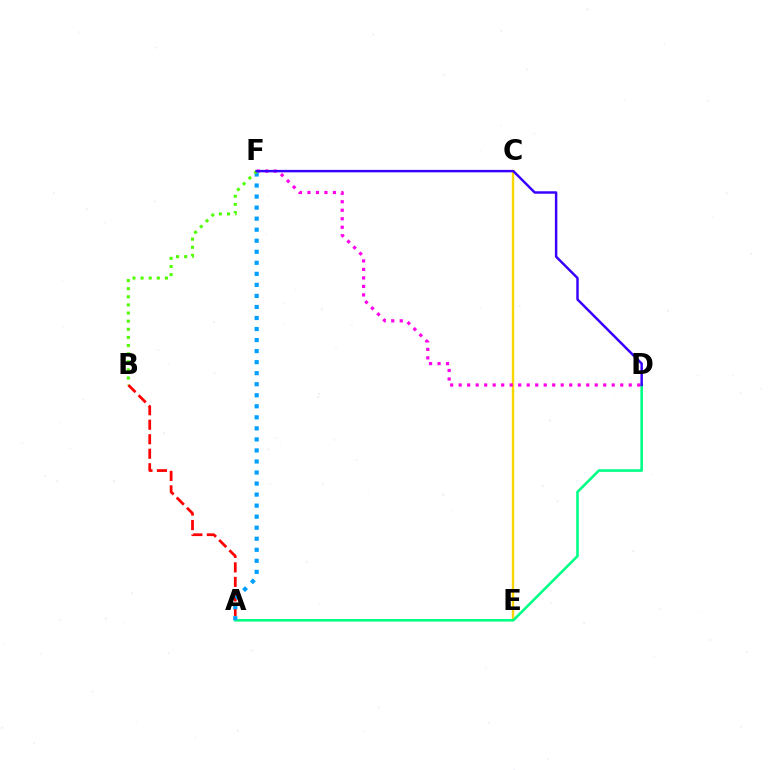{('C', 'E'): [{'color': '#ffd500', 'line_style': 'solid', 'thickness': 1.73}], ('A', 'B'): [{'color': '#ff0000', 'line_style': 'dashed', 'thickness': 1.97}], ('A', 'D'): [{'color': '#00ff86', 'line_style': 'solid', 'thickness': 1.87}], ('D', 'F'): [{'color': '#ff00ed', 'line_style': 'dotted', 'thickness': 2.31}, {'color': '#3700ff', 'line_style': 'solid', 'thickness': 1.77}], ('A', 'F'): [{'color': '#009eff', 'line_style': 'dotted', 'thickness': 3.0}], ('B', 'F'): [{'color': '#4fff00', 'line_style': 'dotted', 'thickness': 2.21}]}